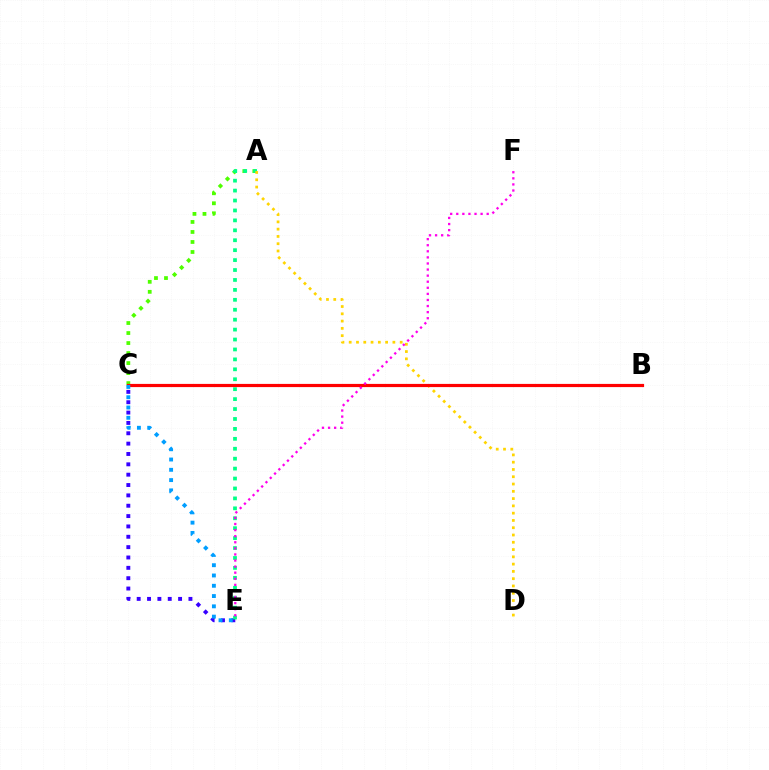{('A', 'C'): [{'color': '#4fff00', 'line_style': 'dotted', 'thickness': 2.72}], ('C', 'E'): [{'color': '#3700ff', 'line_style': 'dotted', 'thickness': 2.81}, {'color': '#009eff', 'line_style': 'dotted', 'thickness': 2.79}], ('A', 'E'): [{'color': '#00ff86', 'line_style': 'dotted', 'thickness': 2.7}], ('A', 'D'): [{'color': '#ffd500', 'line_style': 'dotted', 'thickness': 1.98}], ('B', 'C'): [{'color': '#ff0000', 'line_style': 'solid', 'thickness': 2.29}], ('E', 'F'): [{'color': '#ff00ed', 'line_style': 'dotted', 'thickness': 1.65}]}